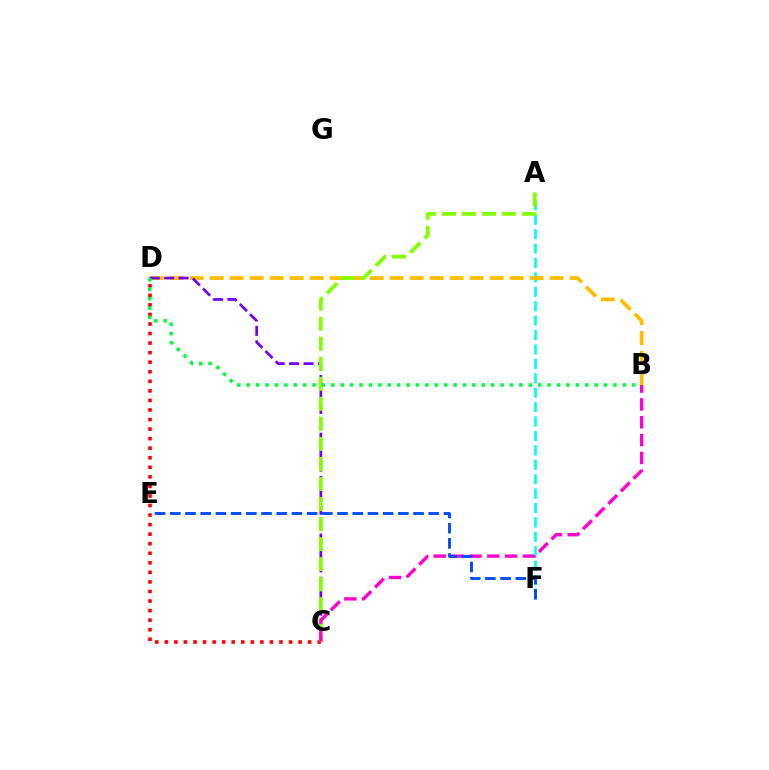{('A', 'F'): [{'color': '#00fff6', 'line_style': 'dashed', 'thickness': 1.96}], ('B', 'D'): [{'color': '#ffbd00', 'line_style': 'dashed', 'thickness': 2.72}, {'color': '#00ff39', 'line_style': 'dotted', 'thickness': 2.55}], ('C', 'D'): [{'color': '#ff0000', 'line_style': 'dotted', 'thickness': 2.6}, {'color': '#7200ff', 'line_style': 'dashed', 'thickness': 1.96}], ('A', 'C'): [{'color': '#84ff00', 'line_style': 'dashed', 'thickness': 2.72}], ('B', 'C'): [{'color': '#ff00cf', 'line_style': 'dashed', 'thickness': 2.43}], ('E', 'F'): [{'color': '#004bff', 'line_style': 'dashed', 'thickness': 2.07}]}